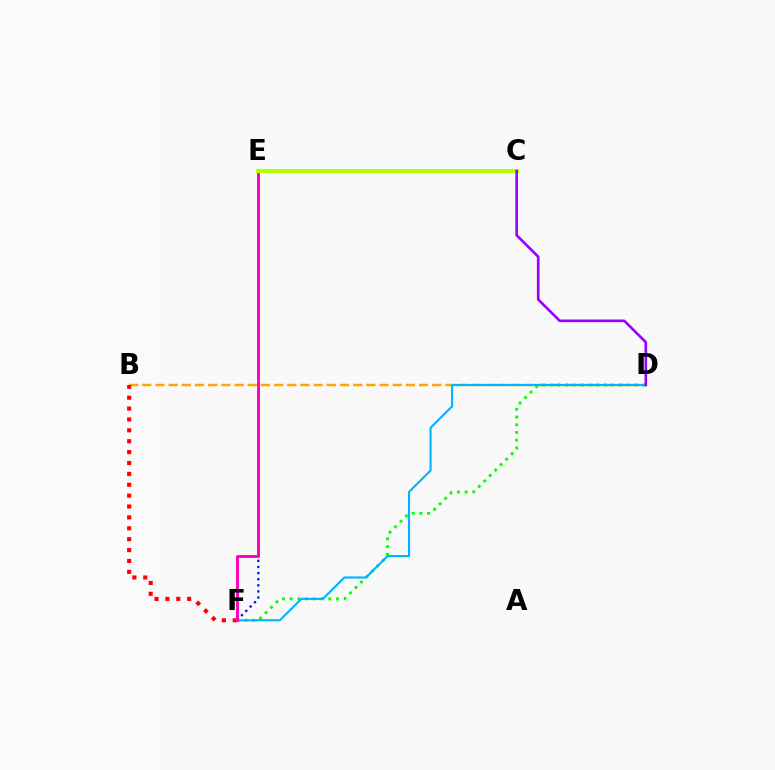{('E', 'F'): [{'color': '#0010ff', 'line_style': 'dotted', 'thickness': 1.66}, {'color': '#ff00bd', 'line_style': 'solid', 'thickness': 2.08}], ('B', 'D'): [{'color': '#ffa500', 'line_style': 'dashed', 'thickness': 1.79}], ('C', 'E'): [{'color': '#00ff9d', 'line_style': 'dotted', 'thickness': 2.89}, {'color': '#b3ff00', 'line_style': 'solid', 'thickness': 2.96}], ('D', 'F'): [{'color': '#08ff00', 'line_style': 'dotted', 'thickness': 2.1}, {'color': '#00b5ff', 'line_style': 'solid', 'thickness': 1.53}], ('B', 'F'): [{'color': '#ff0000', 'line_style': 'dotted', 'thickness': 2.96}], ('C', 'D'): [{'color': '#9b00ff', 'line_style': 'solid', 'thickness': 1.9}]}